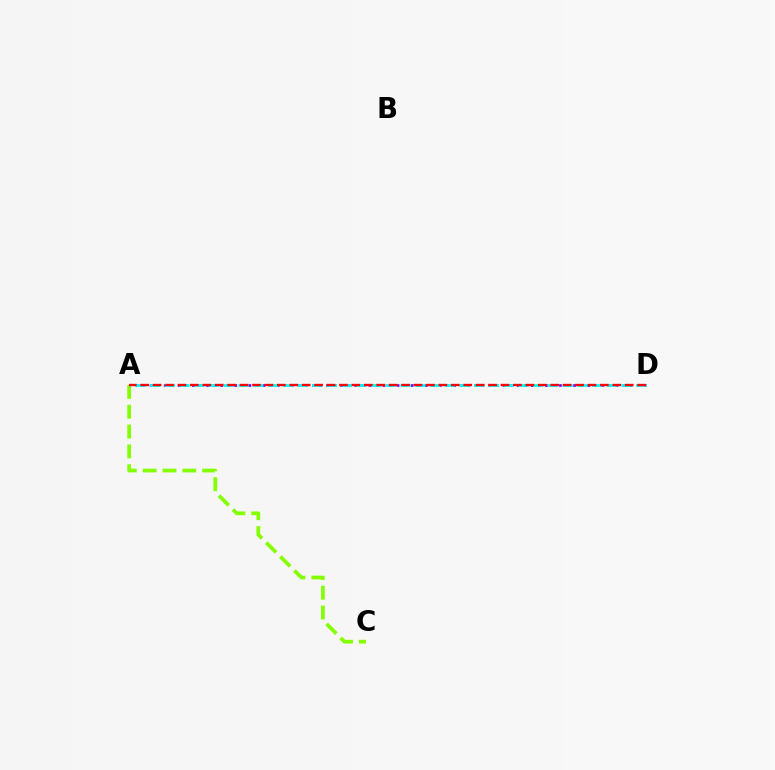{('A', 'D'): [{'color': '#7200ff', 'line_style': 'dotted', 'thickness': 1.92}, {'color': '#00fff6', 'line_style': 'dashed', 'thickness': 2.0}, {'color': '#ff0000', 'line_style': 'dashed', 'thickness': 1.69}], ('A', 'C'): [{'color': '#84ff00', 'line_style': 'dashed', 'thickness': 2.69}]}